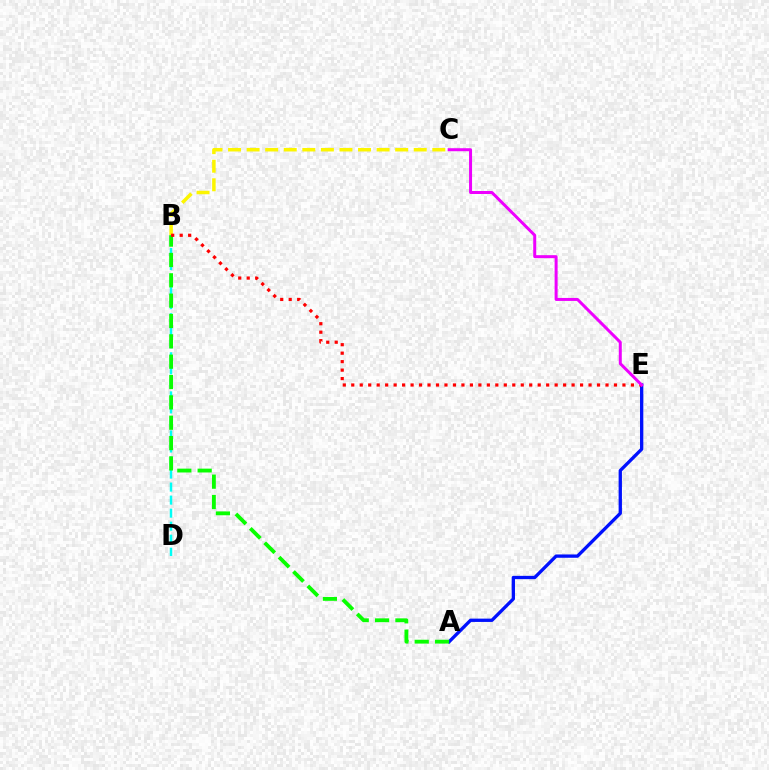{('A', 'E'): [{'color': '#0010ff', 'line_style': 'solid', 'thickness': 2.39}], ('B', 'D'): [{'color': '#00fff6', 'line_style': 'dashed', 'thickness': 1.77}], ('B', 'C'): [{'color': '#fcf500', 'line_style': 'dashed', 'thickness': 2.52}], ('A', 'B'): [{'color': '#08ff00', 'line_style': 'dashed', 'thickness': 2.76}], ('B', 'E'): [{'color': '#ff0000', 'line_style': 'dotted', 'thickness': 2.3}], ('C', 'E'): [{'color': '#ee00ff', 'line_style': 'solid', 'thickness': 2.16}]}